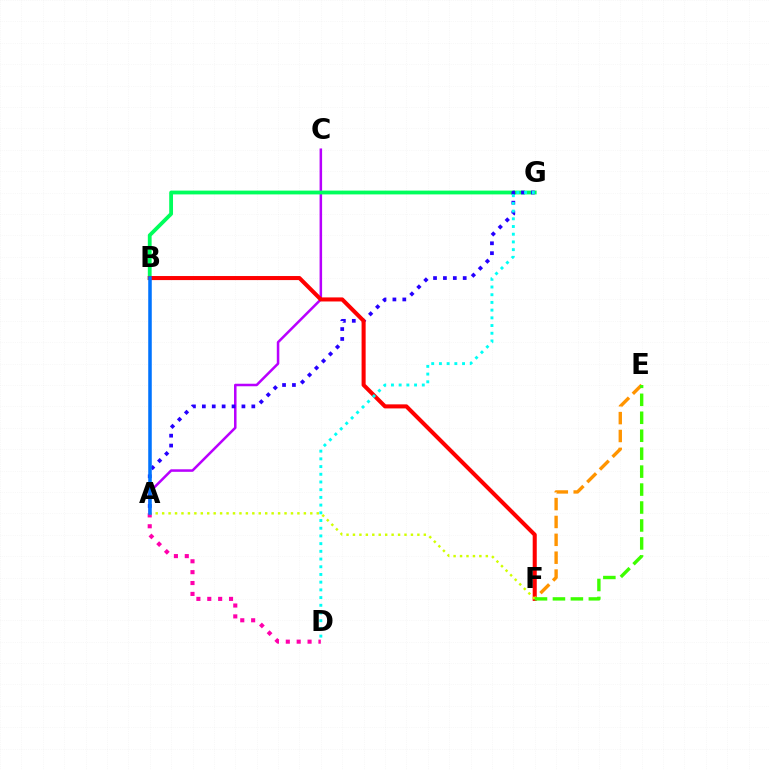{('A', 'C'): [{'color': '#b900ff', 'line_style': 'solid', 'thickness': 1.82}], ('B', 'G'): [{'color': '#00ff5c', 'line_style': 'solid', 'thickness': 2.74}], ('A', 'D'): [{'color': '#ff00ac', 'line_style': 'dotted', 'thickness': 2.96}], ('A', 'G'): [{'color': '#2500ff', 'line_style': 'dotted', 'thickness': 2.69}], ('B', 'F'): [{'color': '#ff0000', 'line_style': 'solid', 'thickness': 2.92}], ('D', 'G'): [{'color': '#00fff6', 'line_style': 'dotted', 'thickness': 2.09}], ('E', 'F'): [{'color': '#ff9400', 'line_style': 'dashed', 'thickness': 2.43}, {'color': '#3dff00', 'line_style': 'dashed', 'thickness': 2.44}], ('A', 'F'): [{'color': '#d1ff00', 'line_style': 'dotted', 'thickness': 1.75}], ('A', 'B'): [{'color': '#0074ff', 'line_style': 'solid', 'thickness': 2.55}]}